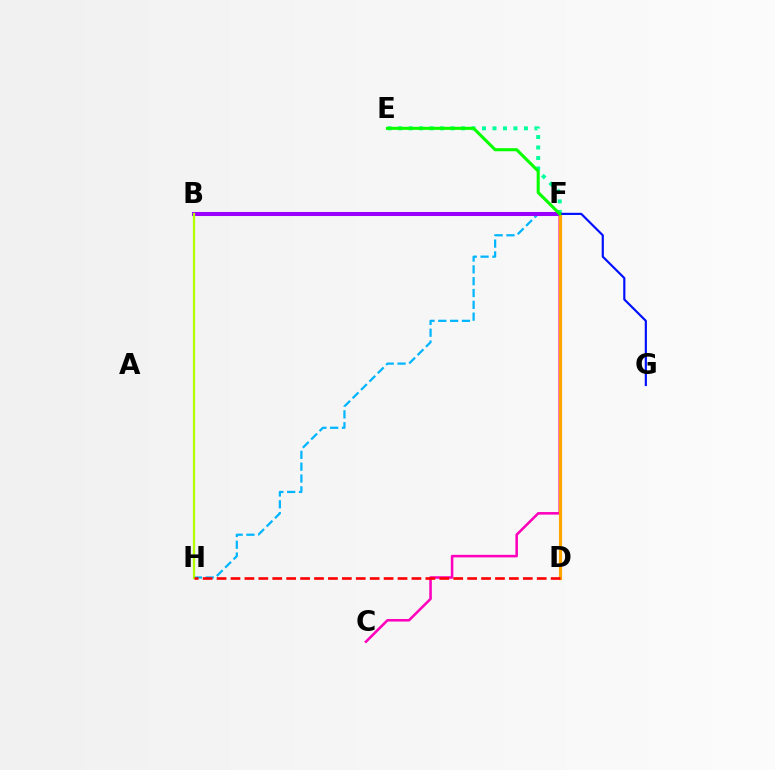{('F', 'H'): [{'color': '#00b5ff', 'line_style': 'dashed', 'thickness': 1.61}], ('B', 'F'): [{'color': '#9b00ff', 'line_style': 'solid', 'thickness': 2.91}], ('C', 'F'): [{'color': '#ff00bd', 'line_style': 'solid', 'thickness': 1.85}], ('E', 'F'): [{'color': '#00ff9d', 'line_style': 'dotted', 'thickness': 2.85}, {'color': '#08ff00', 'line_style': 'solid', 'thickness': 2.22}], ('D', 'F'): [{'color': '#ffa500', 'line_style': 'solid', 'thickness': 2.3}], ('F', 'G'): [{'color': '#0010ff', 'line_style': 'solid', 'thickness': 1.56}], ('B', 'H'): [{'color': '#b3ff00', 'line_style': 'solid', 'thickness': 1.62}], ('D', 'H'): [{'color': '#ff0000', 'line_style': 'dashed', 'thickness': 1.89}]}